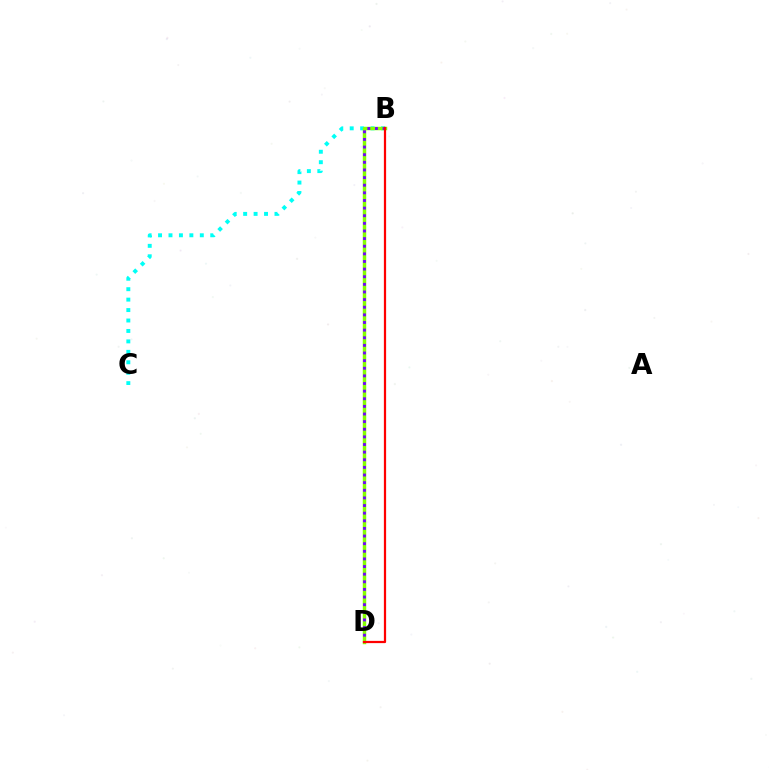{('B', 'C'): [{'color': '#00fff6', 'line_style': 'dotted', 'thickness': 2.84}], ('B', 'D'): [{'color': '#84ff00', 'line_style': 'solid', 'thickness': 2.5}, {'color': '#7200ff', 'line_style': 'dotted', 'thickness': 2.07}, {'color': '#ff0000', 'line_style': 'solid', 'thickness': 1.61}]}